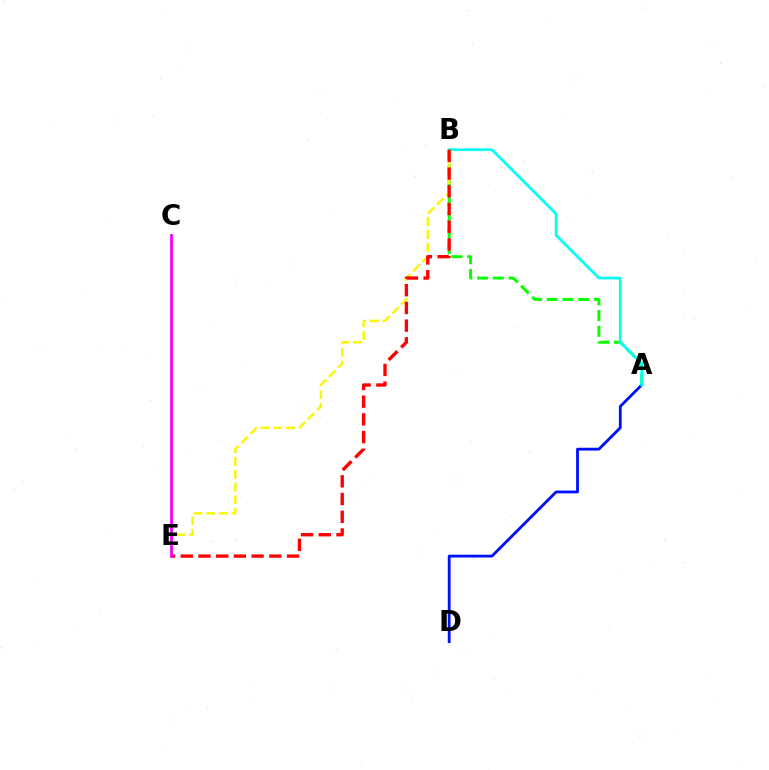{('A', 'B'): [{'color': '#08ff00', 'line_style': 'dashed', 'thickness': 2.13}, {'color': '#00fff6', 'line_style': 'solid', 'thickness': 1.94}], ('A', 'D'): [{'color': '#0010ff', 'line_style': 'solid', 'thickness': 2.02}], ('B', 'E'): [{'color': '#fcf500', 'line_style': 'dashed', 'thickness': 1.73}, {'color': '#ff0000', 'line_style': 'dashed', 'thickness': 2.41}], ('C', 'E'): [{'color': '#ee00ff', 'line_style': 'solid', 'thickness': 1.98}]}